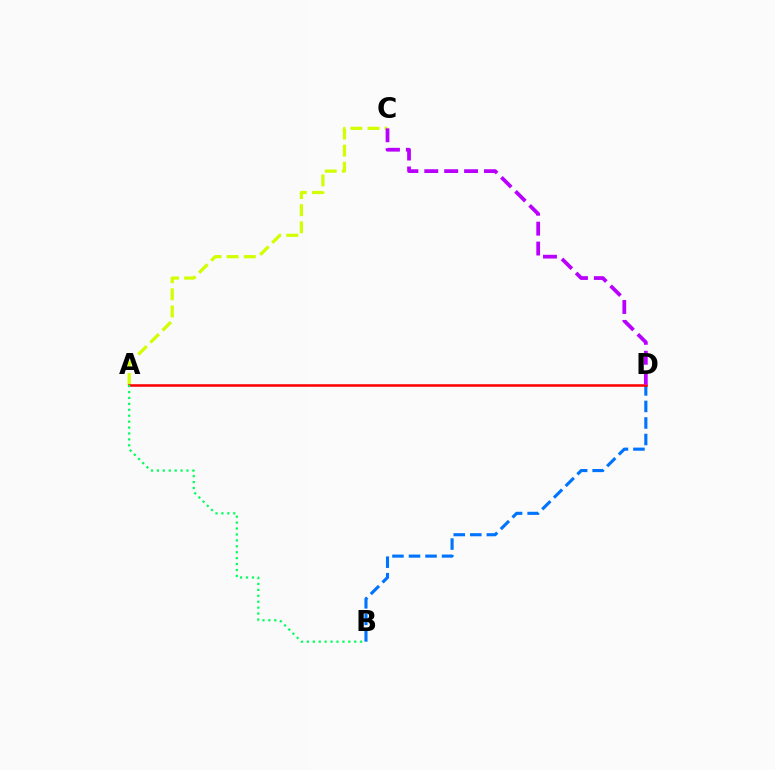{('B', 'D'): [{'color': '#0074ff', 'line_style': 'dashed', 'thickness': 2.25}], ('A', 'C'): [{'color': '#d1ff00', 'line_style': 'dashed', 'thickness': 2.32}], ('A', 'D'): [{'color': '#ff0000', 'line_style': 'solid', 'thickness': 1.84}], ('A', 'B'): [{'color': '#00ff5c', 'line_style': 'dotted', 'thickness': 1.61}], ('C', 'D'): [{'color': '#b900ff', 'line_style': 'dashed', 'thickness': 2.7}]}